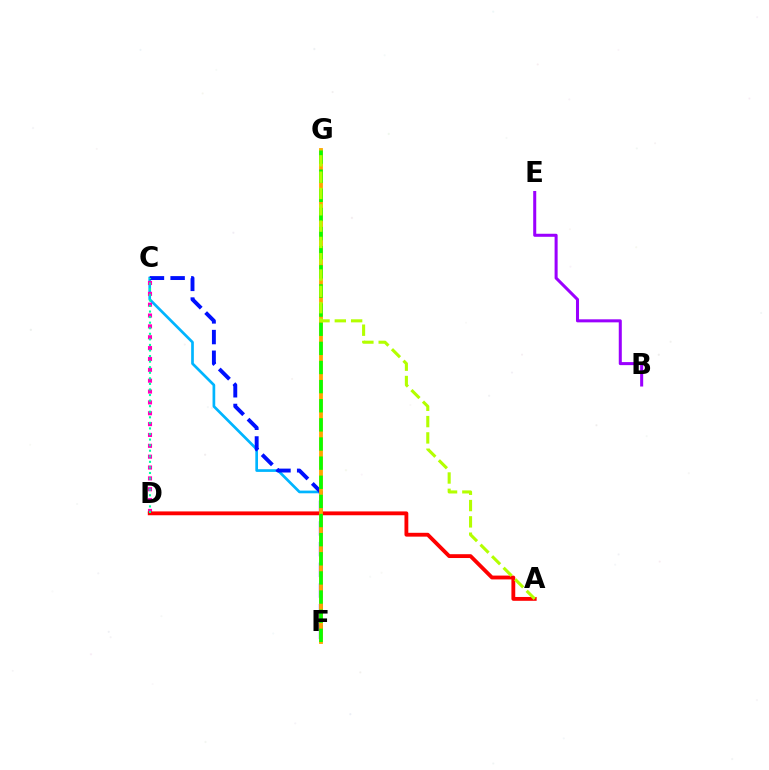{('C', 'F'): [{'color': '#00b5ff', 'line_style': 'solid', 'thickness': 1.94}, {'color': '#0010ff', 'line_style': 'dashed', 'thickness': 2.81}], ('C', 'D'): [{'color': '#ff00bd', 'line_style': 'dotted', 'thickness': 2.95}, {'color': '#00ff9d', 'line_style': 'dotted', 'thickness': 1.51}], ('A', 'D'): [{'color': '#ff0000', 'line_style': 'solid', 'thickness': 2.76}], ('F', 'G'): [{'color': '#ffa500', 'line_style': 'solid', 'thickness': 2.75}, {'color': '#08ff00', 'line_style': 'dashed', 'thickness': 2.6}], ('B', 'E'): [{'color': '#9b00ff', 'line_style': 'solid', 'thickness': 2.19}], ('A', 'G'): [{'color': '#b3ff00', 'line_style': 'dashed', 'thickness': 2.22}]}